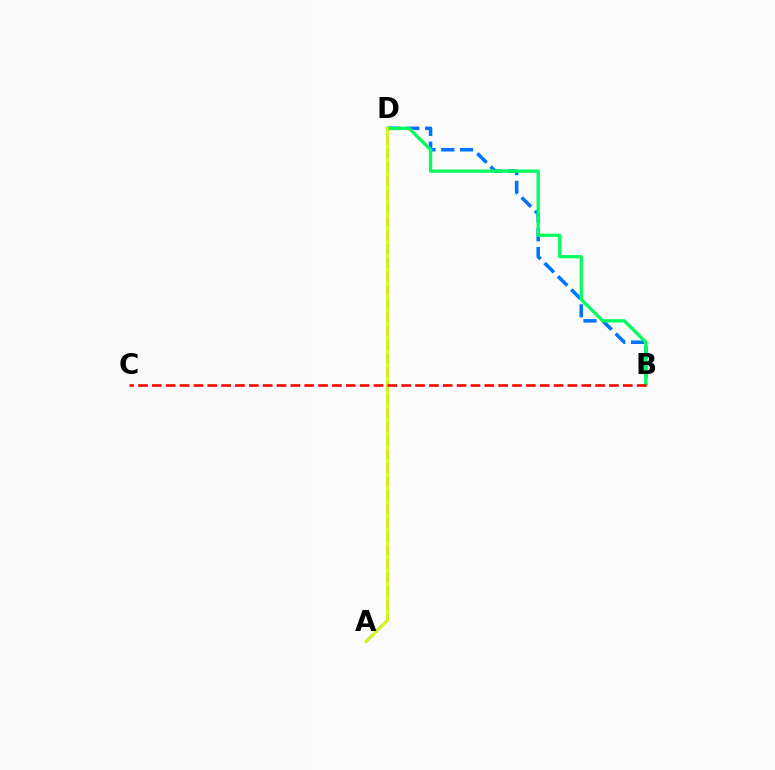{('B', 'D'): [{'color': '#0074ff', 'line_style': 'dashed', 'thickness': 2.55}, {'color': '#00ff5c', 'line_style': 'solid', 'thickness': 2.35}], ('A', 'D'): [{'color': '#b900ff', 'line_style': 'dashed', 'thickness': 1.86}, {'color': '#d1ff00', 'line_style': 'solid', 'thickness': 1.99}], ('B', 'C'): [{'color': '#ff0000', 'line_style': 'dashed', 'thickness': 1.88}]}